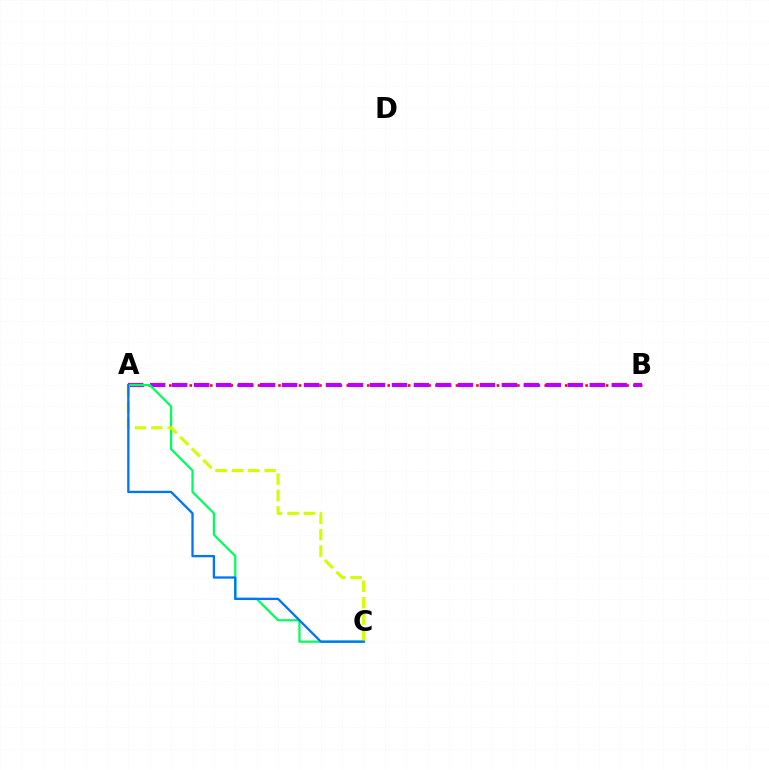{('A', 'B'): [{'color': '#ff0000', 'line_style': 'dotted', 'thickness': 1.85}, {'color': '#b900ff', 'line_style': 'dashed', 'thickness': 2.99}], ('A', 'C'): [{'color': '#00ff5c', 'line_style': 'solid', 'thickness': 1.59}, {'color': '#d1ff00', 'line_style': 'dashed', 'thickness': 2.23}, {'color': '#0074ff', 'line_style': 'solid', 'thickness': 1.66}]}